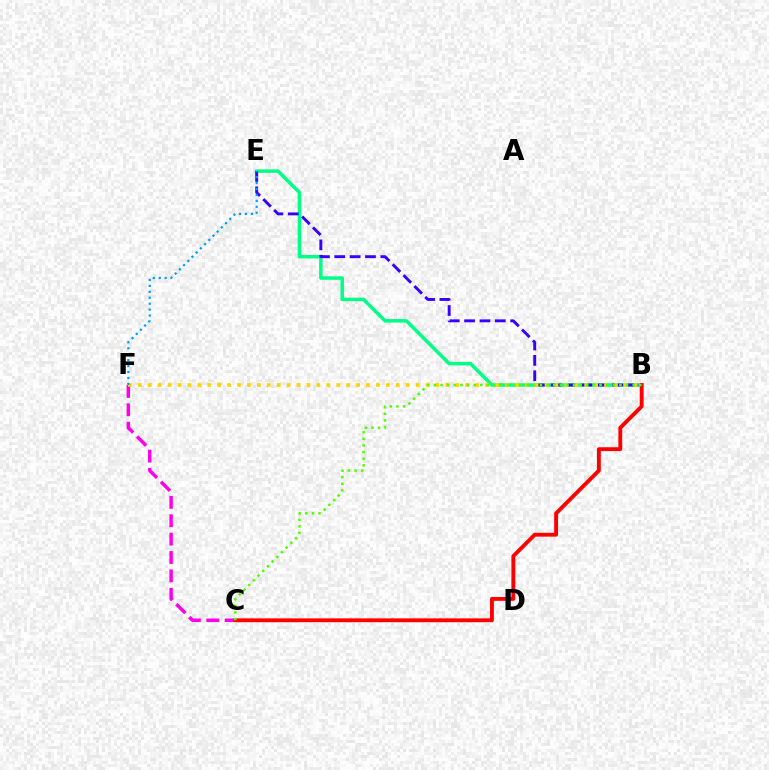{('C', 'F'): [{'color': '#ff00ed', 'line_style': 'dashed', 'thickness': 2.5}], ('B', 'E'): [{'color': '#00ff86', 'line_style': 'solid', 'thickness': 2.51}, {'color': '#3700ff', 'line_style': 'dashed', 'thickness': 2.09}], ('B', 'C'): [{'color': '#ff0000', 'line_style': 'solid', 'thickness': 2.78}, {'color': '#4fff00', 'line_style': 'dotted', 'thickness': 1.8}], ('B', 'F'): [{'color': '#ffd500', 'line_style': 'dotted', 'thickness': 2.7}], ('E', 'F'): [{'color': '#009eff', 'line_style': 'dotted', 'thickness': 1.61}]}